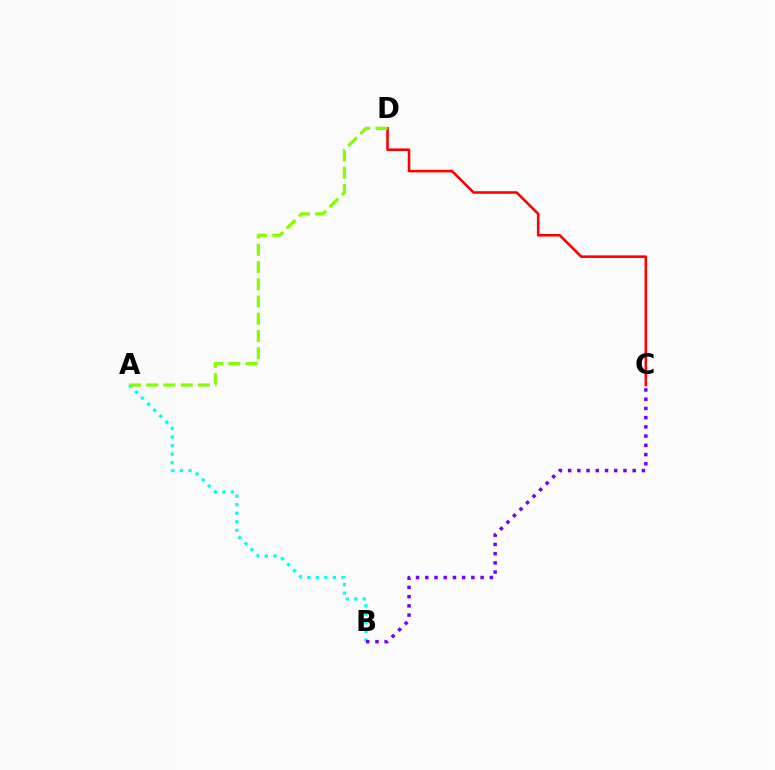{('A', 'B'): [{'color': '#00fff6', 'line_style': 'dotted', 'thickness': 2.32}], ('C', 'D'): [{'color': '#ff0000', 'line_style': 'solid', 'thickness': 1.87}], ('A', 'D'): [{'color': '#84ff00', 'line_style': 'dashed', 'thickness': 2.34}], ('B', 'C'): [{'color': '#7200ff', 'line_style': 'dotted', 'thickness': 2.51}]}